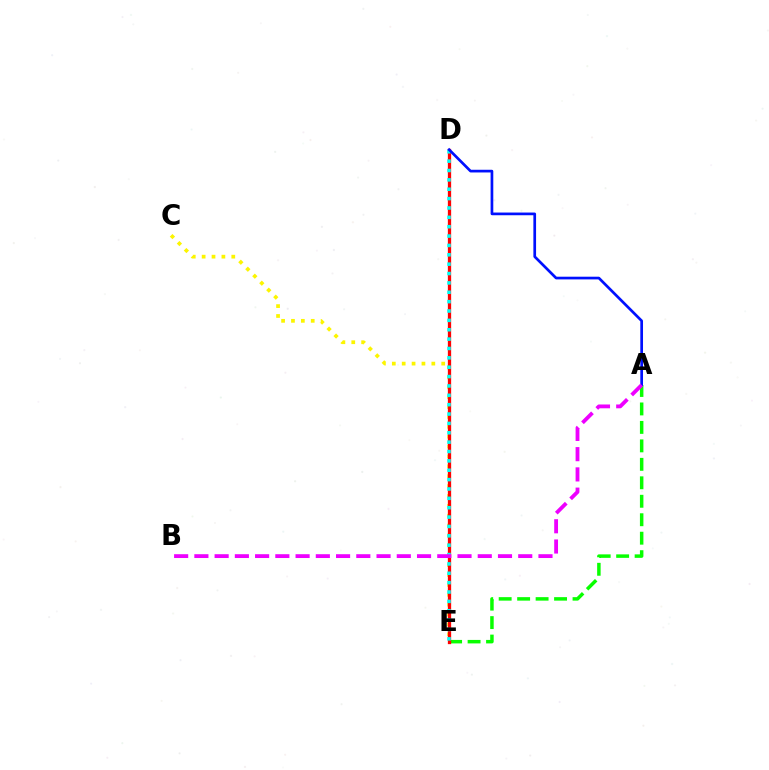{('C', 'E'): [{'color': '#fcf500', 'line_style': 'dotted', 'thickness': 2.68}], ('A', 'E'): [{'color': '#08ff00', 'line_style': 'dashed', 'thickness': 2.51}], ('D', 'E'): [{'color': '#ff0000', 'line_style': 'solid', 'thickness': 2.36}, {'color': '#00fff6', 'line_style': 'dotted', 'thickness': 2.54}], ('A', 'D'): [{'color': '#0010ff', 'line_style': 'solid', 'thickness': 1.94}], ('A', 'B'): [{'color': '#ee00ff', 'line_style': 'dashed', 'thickness': 2.75}]}